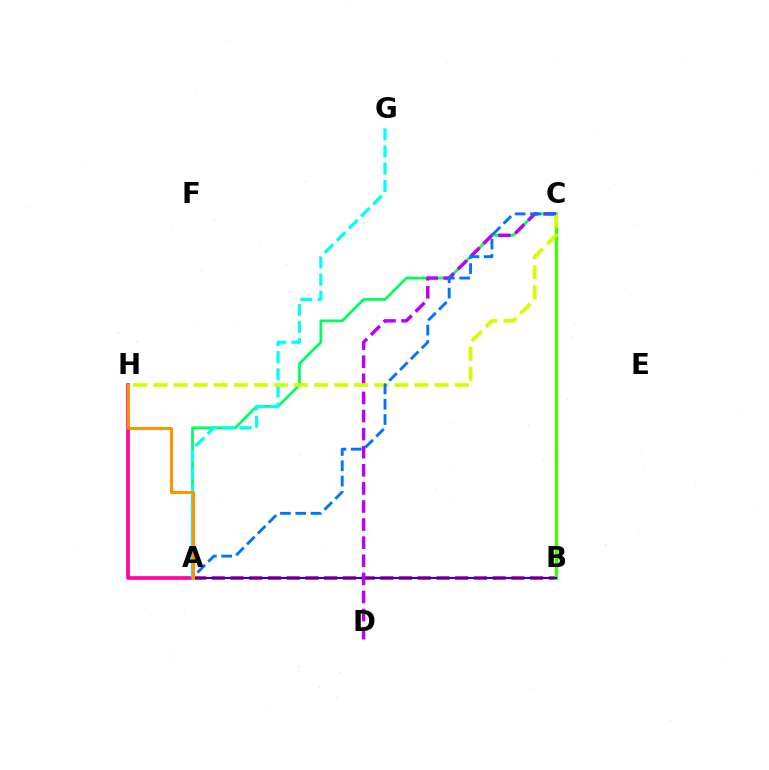{('A', 'B'): [{'color': '#ff0000', 'line_style': 'dashed', 'thickness': 2.54}, {'color': '#2500ff', 'line_style': 'solid', 'thickness': 1.54}], ('A', 'H'): [{'color': '#ff00ac', 'line_style': 'solid', 'thickness': 2.64}, {'color': '#ff9400', 'line_style': 'solid', 'thickness': 2.2}], ('B', 'C'): [{'color': '#3dff00', 'line_style': 'solid', 'thickness': 2.39}], ('A', 'C'): [{'color': '#00ff5c', 'line_style': 'solid', 'thickness': 1.97}, {'color': '#0074ff', 'line_style': 'dashed', 'thickness': 2.08}], ('A', 'G'): [{'color': '#00fff6', 'line_style': 'dashed', 'thickness': 2.33}], ('C', 'D'): [{'color': '#b900ff', 'line_style': 'dashed', 'thickness': 2.46}], ('C', 'H'): [{'color': '#d1ff00', 'line_style': 'dashed', 'thickness': 2.73}]}